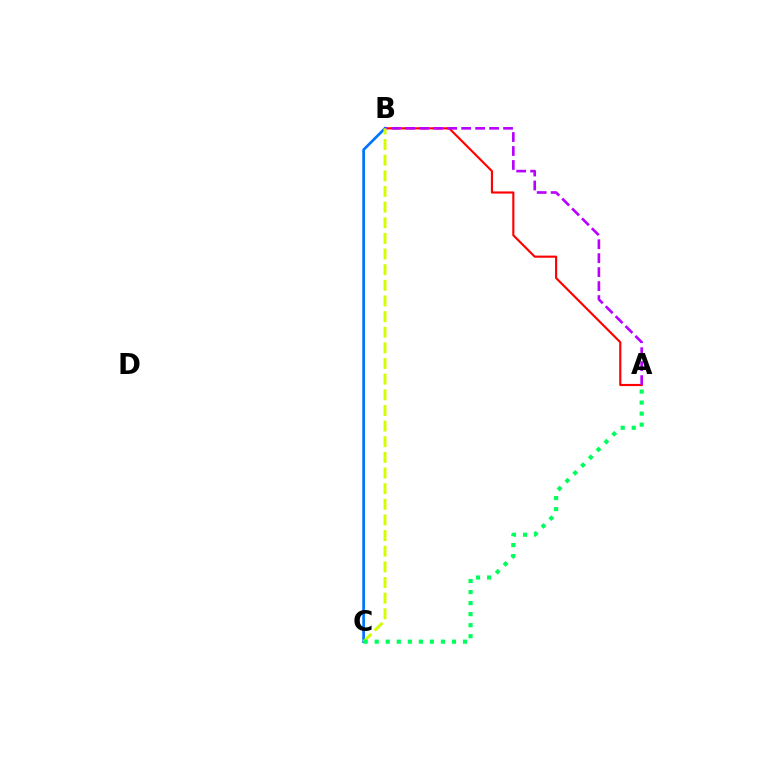{('A', 'B'): [{'color': '#ff0000', 'line_style': 'solid', 'thickness': 1.54}, {'color': '#b900ff', 'line_style': 'dashed', 'thickness': 1.9}], ('B', 'C'): [{'color': '#0074ff', 'line_style': 'solid', 'thickness': 1.94}, {'color': '#d1ff00', 'line_style': 'dashed', 'thickness': 2.12}], ('A', 'C'): [{'color': '#00ff5c', 'line_style': 'dotted', 'thickness': 3.0}]}